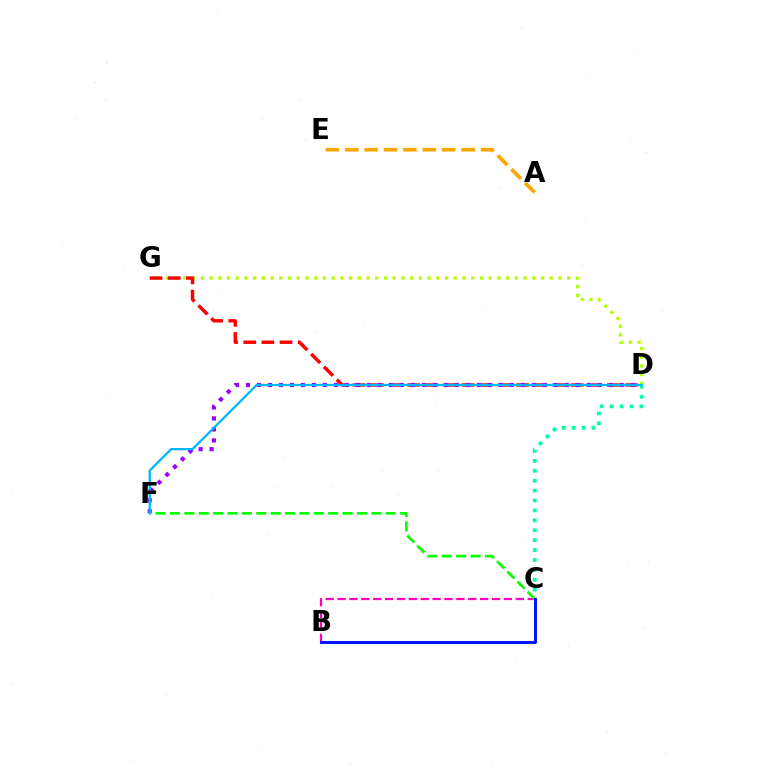{('B', 'C'): [{'color': '#ff00bd', 'line_style': 'dashed', 'thickness': 1.61}, {'color': '#0010ff', 'line_style': 'solid', 'thickness': 2.12}], ('D', 'G'): [{'color': '#b3ff00', 'line_style': 'dotted', 'thickness': 2.37}, {'color': '#ff0000', 'line_style': 'dashed', 'thickness': 2.47}], ('D', 'F'): [{'color': '#9b00ff', 'line_style': 'dotted', 'thickness': 2.99}, {'color': '#00b5ff', 'line_style': 'solid', 'thickness': 1.63}], ('C', 'F'): [{'color': '#08ff00', 'line_style': 'dashed', 'thickness': 1.95}], ('C', 'D'): [{'color': '#00ff9d', 'line_style': 'dotted', 'thickness': 2.69}], ('A', 'E'): [{'color': '#ffa500', 'line_style': 'dashed', 'thickness': 2.63}]}